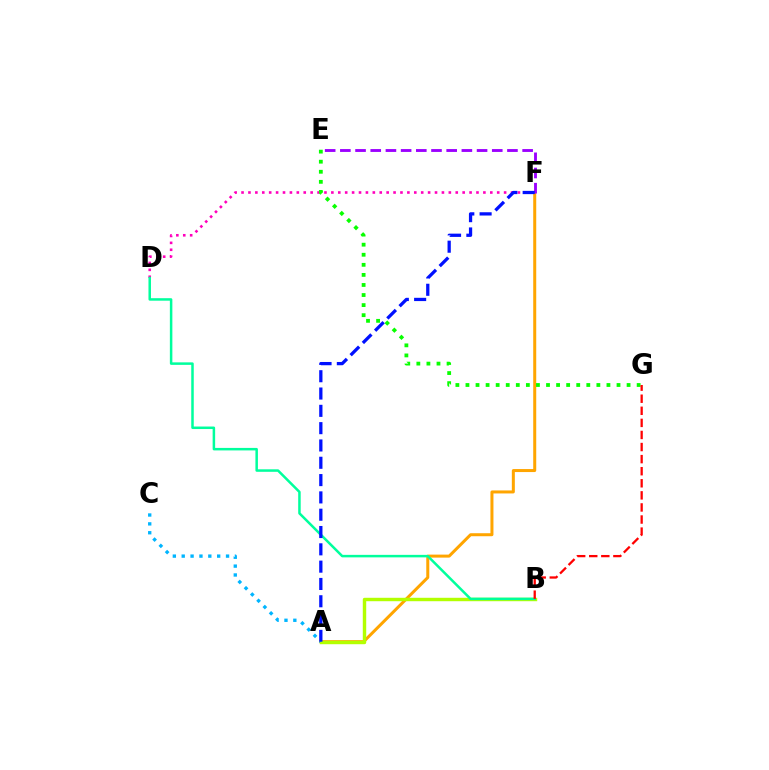{('A', 'F'): [{'color': '#ffa500', 'line_style': 'solid', 'thickness': 2.17}, {'color': '#0010ff', 'line_style': 'dashed', 'thickness': 2.35}], ('A', 'B'): [{'color': '#b3ff00', 'line_style': 'solid', 'thickness': 2.47}], ('D', 'F'): [{'color': '#ff00bd', 'line_style': 'dotted', 'thickness': 1.88}], ('E', 'F'): [{'color': '#9b00ff', 'line_style': 'dashed', 'thickness': 2.06}], ('A', 'C'): [{'color': '#00b5ff', 'line_style': 'dotted', 'thickness': 2.41}], ('B', 'D'): [{'color': '#00ff9d', 'line_style': 'solid', 'thickness': 1.8}], ('E', 'G'): [{'color': '#08ff00', 'line_style': 'dotted', 'thickness': 2.74}], ('B', 'G'): [{'color': '#ff0000', 'line_style': 'dashed', 'thickness': 1.64}]}